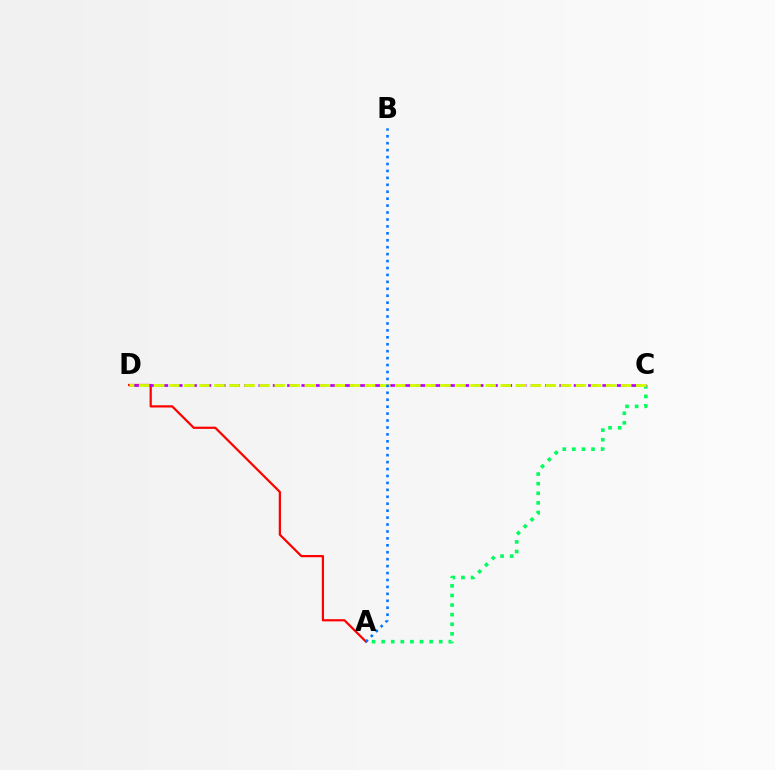{('A', 'C'): [{'color': '#00ff5c', 'line_style': 'dotted', 'thickness': 2.61}], ('A', 'D'): [{'color': '#ff0000', 'line_style': 'solid', 'thickness': 1.6}], ('C', 'D'): [{'color': '#b900ff', 'line_style': 'dashed', 'thickness': 1.95}, {'color': '#d1ff00', 'line_style': 'dashed', 'thickness': 2.05}], ('A', 'B'): [{'color': '#0074ff', 'line_style': 'dotted', 'thickness': 1.88}]}